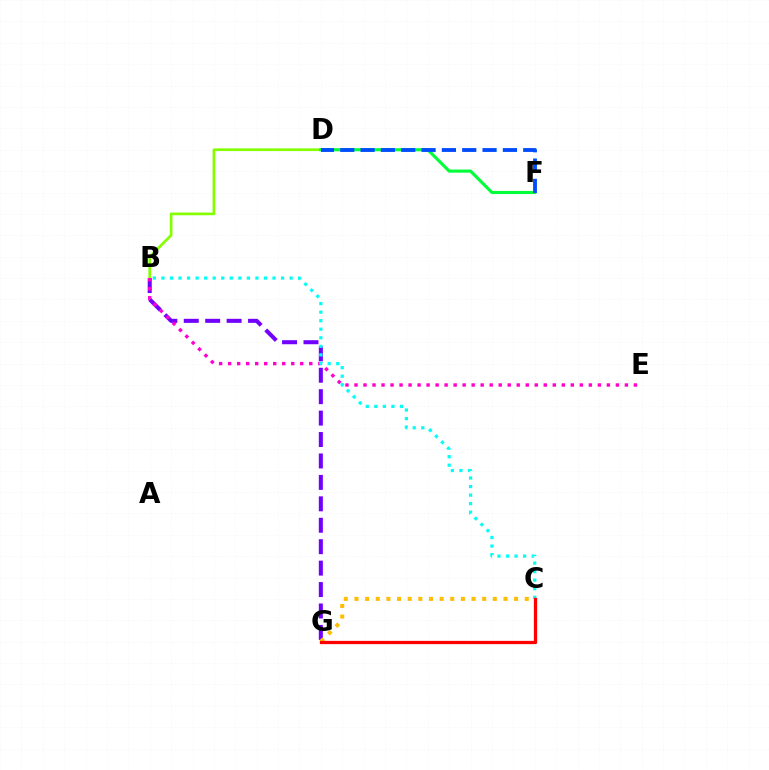{('B', 'G'): [{'color': '#7200ff', 'line_style': 'dashed', 'thickness': 2.91}], ('B', 'D'): [{'color': '#84ff00', 'line_style': 'solid', 'thickness': 1.93}], ('D', 'F'): [{'color': '#00ff39', 'line_style': 'solid', 'thickness': 2.24}, {'color': '#004bff', 'line_style': 'dashed', 'thickness': 2.76}], ('B', 'E'): [{'color': '#ff00cf', 'line_style': 'dotted', 'thickness': 2.45}], ('B', 'C'): [{'color': '#00fff6', 'line_style': 'dotted', 'thickness': 2.32}], ('C', 'G'): [{'color': '#ffbd00', 'line_style': 'dotted', 'thickness': 2.89}, {'color': '#ff0000', 'line_style': 'solid', 'thickness': 2.35}]}